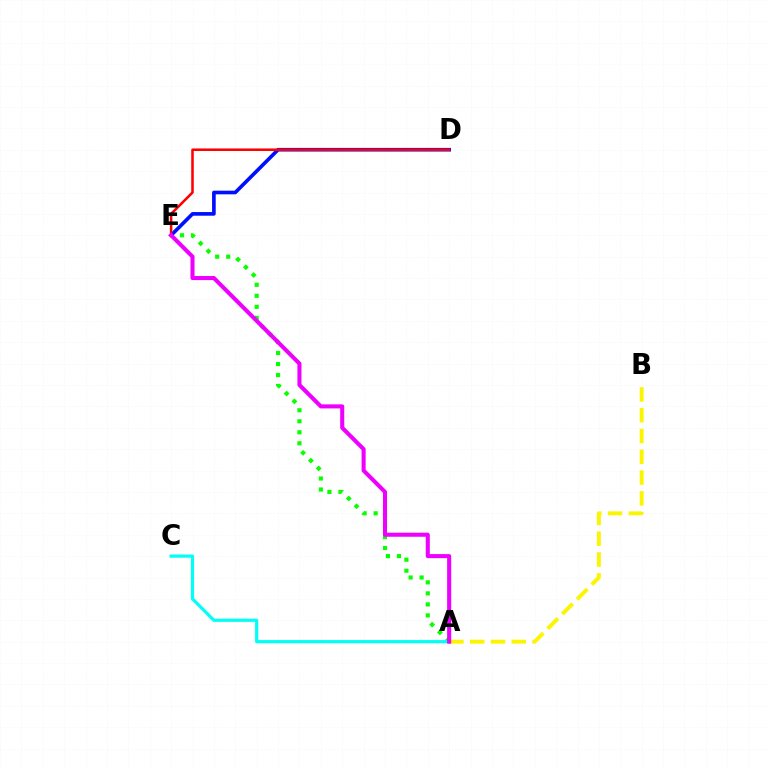{('A', 'E'): [{'color': '#08ff00', 'line_style': 'dotted', 'thickness': 2.99}, {'color': '#ee00ff', 'line_style': 'solid', 'thickness': 2.93}], ('A', 'C'): [{'color': '#00fff6', 'line_style': 'solid', 'thickness': 2.3}], ('D', 'E'): [{'color': '#0010ff', 'line_style': 'solid', 'thickness': 2.63}, {'color': '#ff0000', 'line_style': 'solid', 'thickness': 1.83}], ('A', 'B'): [{'color': '#fcf500', 'line_style': 'dashed', 'thickness': 2.82}]}